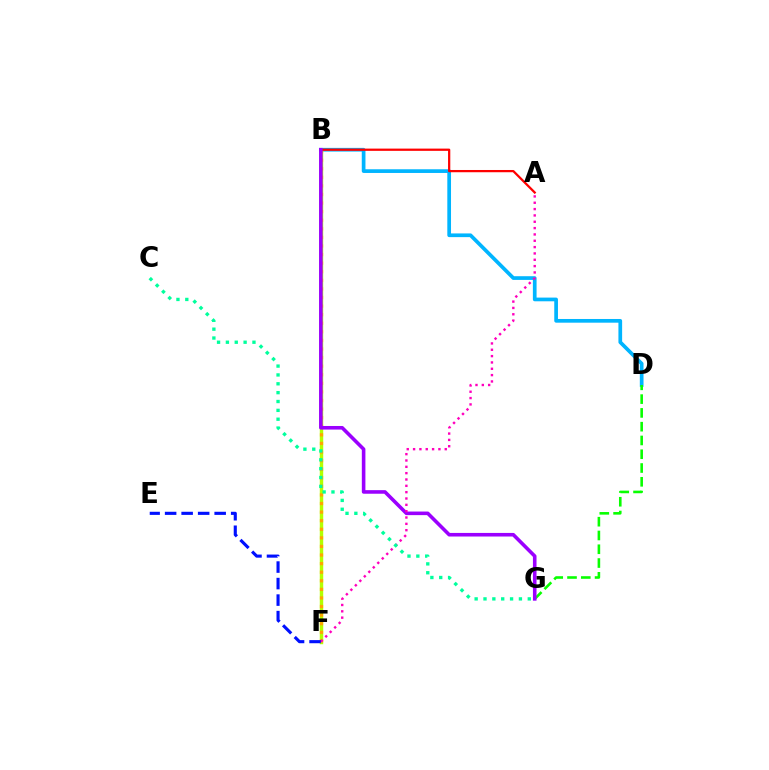{('B', 'D'): [{'color': '#00b5ff', 'line_style': 'solid', 'thickness': 2.66}], ('B', 'F'): [{'color': '#b3ff00', 'line_style': 'solid', 'thickness': 2.48}, {'color': '#ffa500', 'line_style': 'dotted', 'thickness': 2.33}], ('A', 'B'): [{'color': '#ff0000', 'line_style': 'solid', 'thickness': 1.62}], ('D', 'G'): [{'color': '#08ff00', 'line_style': 'dashed', 'thickness': 1.87}], ('B', 'G'): [{'color': '#9b00ff', 'line_style': 'solid', 'thickness': 2.58}], ('A', 'F'): [{'color': '#ff00bd', 'line_style': 'dotted', 'thickness': 1.72}], ('C', 'G'): [{'color': '#00ff9d', 'line_style': 'dotted', 'thickness': 2.41}], ('E', 'F'): [{'color': '#0010ff', 'line_style': 'dashed', 'thickness': 2.24}]}